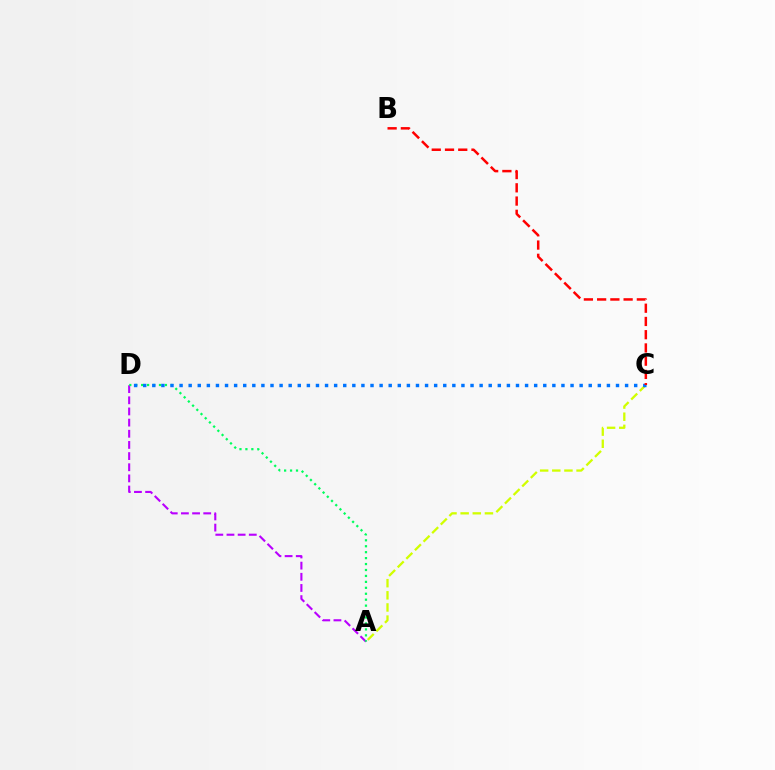{('A', 'D'): [{'color': '#b900ff', 'line_style': 'dashed', 'thickness': 1.52}, {'color': '#00ff5c', 'line_style': 'dotted', 'thickness': 1.61}], ('A', 'C'): [{'color': '#d1ff00', 'line_style': 'dashed', 'thickness': 1.65}], ('C', 'D'): [{'color': '#0074ff', 'line_style': 'dotted', 'thickness': 2.47}], ('B', 'C'): [{'color': '#ff0000', 'line_style': 'dashed', 'thickness': 1.8}]}